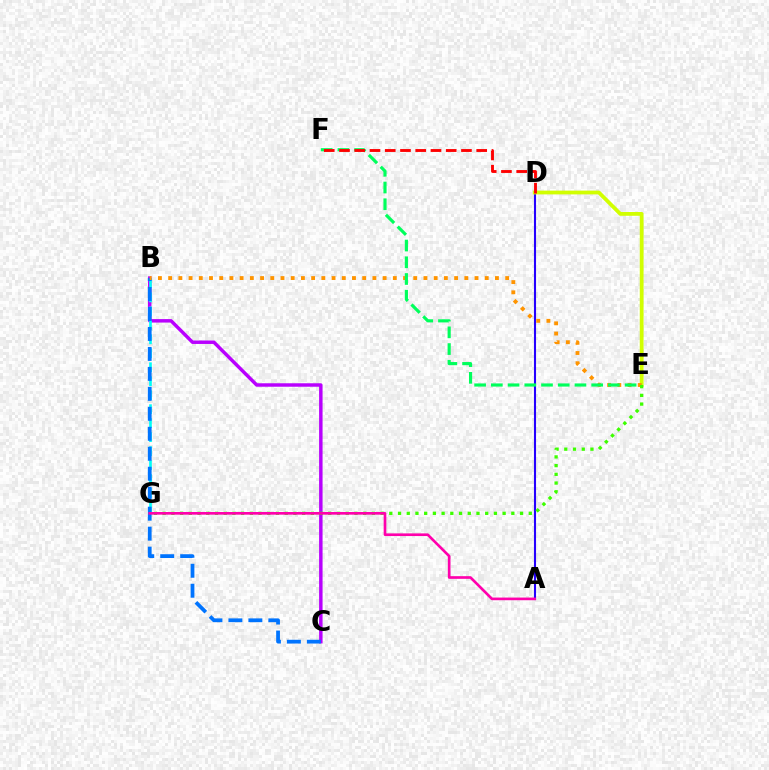{('B', 'C'): [{'color': '#b900ff', 'line_style': 'solid', 'thickness': 2.49}, {'color': '#0074ff', 'line_style': 'dashed', 'thickness': 2.71}], ('B', 'G'): [{'color': '#00fff6', 'line_style': 'dashed', 'thickness': 1.9}], ('A', 'D'): [{'color': '#2500ff', 'line_style': 'solid', 'thickness': 1.51}], ('D', 'E'): [{'color': '#d1ff00', 'line_style': 'solid', 'thickness': 2.73}], ('B', 'E'): [{'color': '#ff9400', 'line_style': 'dotted', 'thickness': 2.77}], ('E', 'F'): [{'color': '#00ff5c', 'line_style': 'dashed', 'thickness': 2.27}], ('E', 'G'): [{'color': '#3dff00', 'line_style': 'dotted', 'thickness': 2.37}], ('A', 'G'): [{'color': '#ff00ac', 'line_style': 'solid', 'thickness': 1.92}], ('D', 'F'): [{'color': '#ff0000', 'line_style': 'dashed', 'thickness': 2.07}]}